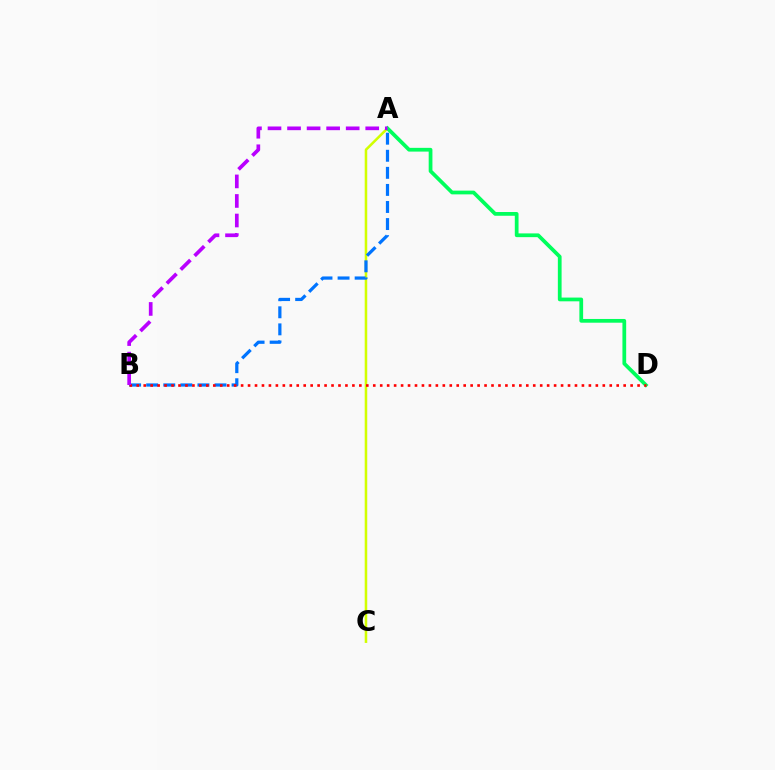{('A', 'C'): [{'color': '#d1ff00', 'line_style': 'solid', 'thickness': 1.83}], ('A', 'D'): [{'color': '#00ff5c', 'line_style': 'solid', 'thickness': 2.69}], ('A', 'B'): [{'color': '#0074ff', 'line_style': 'dashed', 'thickness': 2.32}, {'color': '#b900ff', 'line_style': 'dashed', 'thickness': 2.66}], ('B', 'D'): [{'color': '#ff0000', 'line_style': 'dotted', 'thickness': 1.89}]}